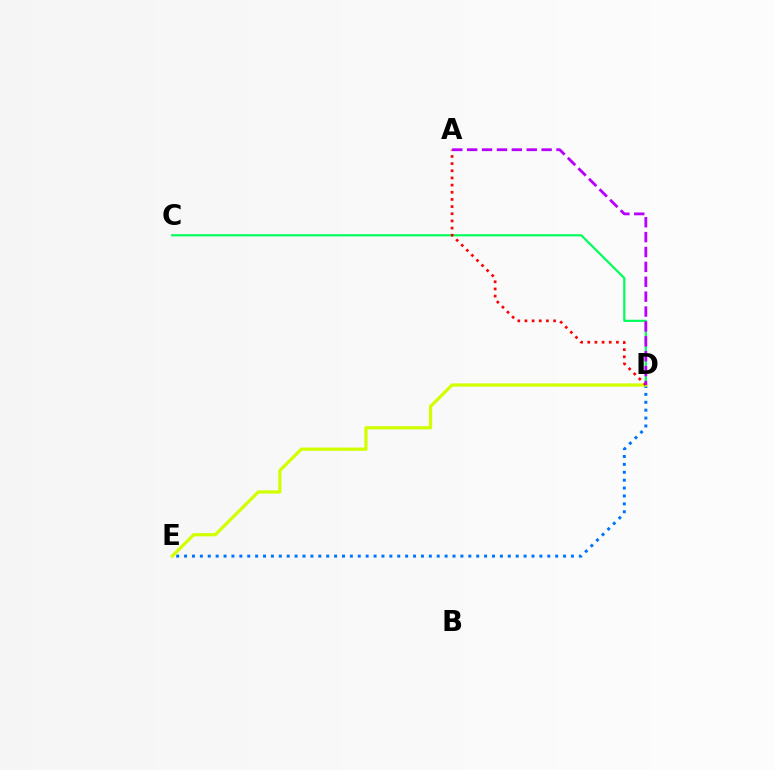{('C', 'D'): [{'color': '#00ff5c', 'line_style': 'solid', 'thickness': 1.58}], ('D', 'E'): [{'color': '#0074ff', 'line_style': 'dotted', 'thickness': 2.15}, {'color': '#d1ff00', 'line_style': 'solid', 'thickness': 2.32}], ('A', 'D'): [{'color': '#ff0000', 'line_style': 'dotted', 'thickness': 1.95}, {'color': '#b900ff', 'line_style': 'dashed', 'thickness': 2.02}]}